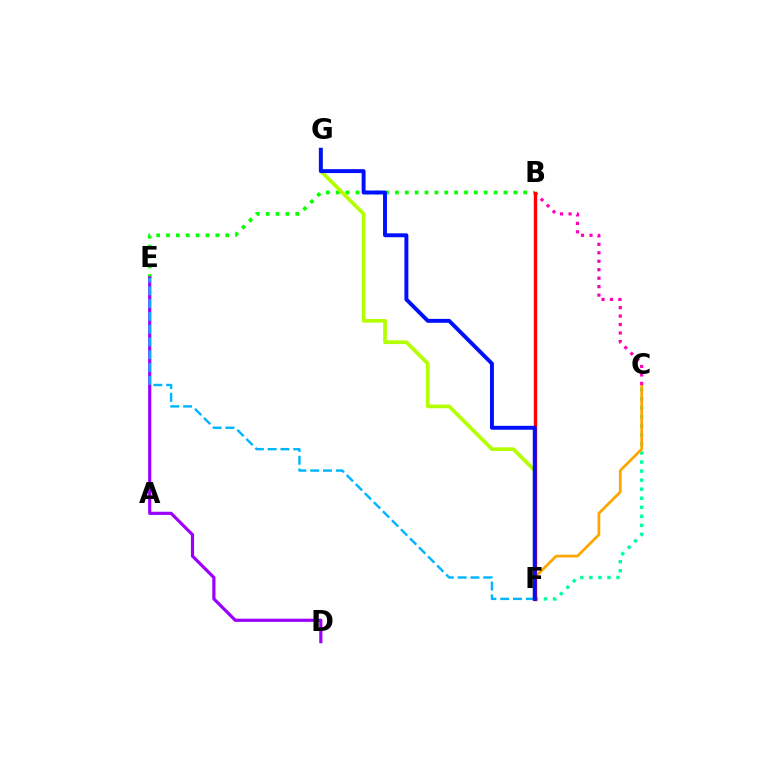{('C', 'F'): [{'color': '#00ff9d', 'line_style': 'dotted', 'thickness': 2.46}, {'color': '#ffa500', 'line_style': 'solid', 'thickness': 1.97}], ('B', 'E'): [{'color': '#08ff00', 'line_style': 'dotted', 'thickness': 2.68}], ('D', 'E'): [{'color': '#9b00ff', 'line_style': 'solid', 'thickness': 2.29}], ('F', 'G'): [{'color': '#b3ff00', 'line_style': 'solid', 'thickness': 2.66}, {'color': '#0010ff', 'line_style': 'solid', 'thickness': 2.82}], ('B', 'C'): [{'color': '#ff00bd', 'line_style': 'dotted', 'thickness': 2.3}], ('E', 'F'): [{'color': '#00b5ff', 'line_style': 'dashed', 'thickness': 1.74}], ('B', 'F'): [{'color': '#ff0000', 'line_style': 'solid', 'thickness': 2.44}]}